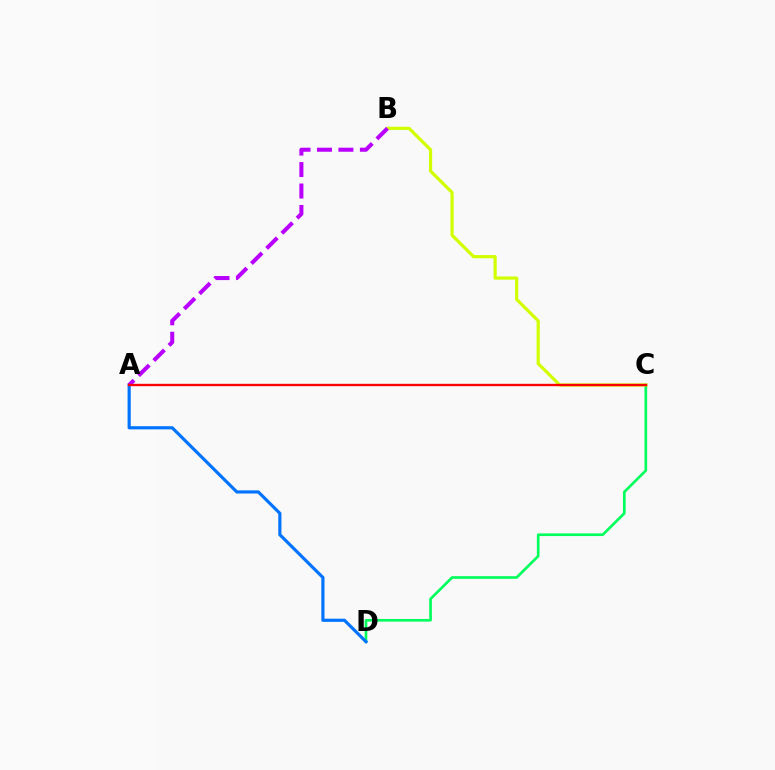{('C', 'D'): [{'color': '#00ff5c', 'line_style': 'solid', 'thickness': 1.92}], ('B', 'C'): [{'color': '#d1ff00', 'line_style': 'solid', 'thickness': 2.29}], ('A', 'D'): [{'color': '#0074ff', 'line_style': 'solid', 'thickness': 2.28}], ('A', 'B'): [{'color': '#b900ff', 'line_style': 'dashed', 'thickness': 2.91}], ('A', 'C'): [{'color': '#ff0000', 'line_style': 'solid', 'thickness': 1.71}]}